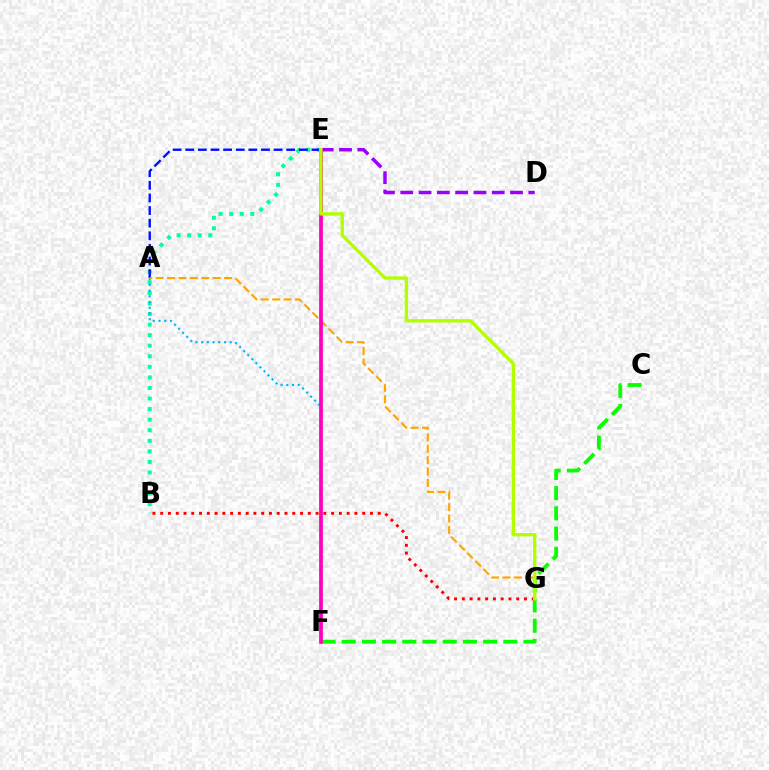{('D', 'E'): [{'color': '#9b00ff', 'line_style': 'dashed', 'thickness': 2.49}], ('B', 'E'): [{'color': '#00ff9d', 'line_style': 'dotted', 'thickness': 2.87}], ('A', 'E'): [{'color': '#0010ff', 'line_style': 'dashed', 'thickness': 1.71}], ('A', 'F'): [{'color': '#00b5ff', 'line_style': 'dotted', 'thickness': 1.55}], ('C', 'F'): [{'color': '#08ff00', 'line_style': 'dashed', 'thickness': 2.74}], ('A', 'G'): [{'color': '#ffa500', 'line_style': 'dashed', 'thickness': 1.55}], ('E', 'F'): [{'color': '#ff00bd', 'line_style': 'solid', 'thickness': 2.69}], ('B', 'G'): [{'color': '#ff0000', 'line_style': 'dotted', 'thickness': 2.11}], ('E', 'G'): [{'color': '#b3ff00', 'line_style': 'solid', 'thickness': 2.42}]}